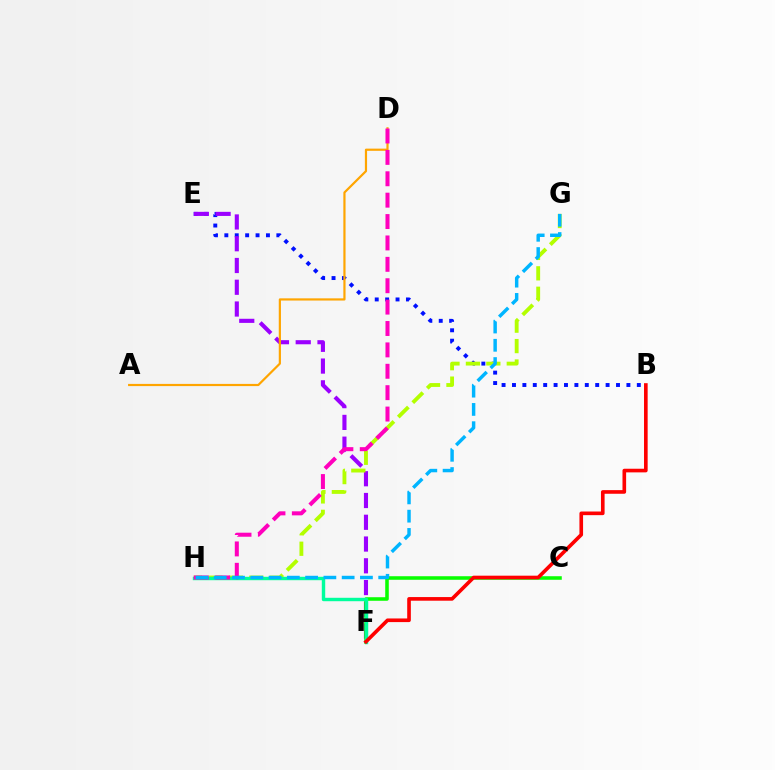{('B', 'E'): [{'color': '#0010ff', 'line_style': 'dotted', 'thickness': 2.83}], ('E', 'F'): [{'color': '#9b00ff', 'line_style': 'dashed', 'thickness': 2.96}], ('G', 'H'): [{'color': '#b3ff00', 'line_style': 'dashed', 'thickness': 2.77}, {'color': '#00b5ff', 'line_style': 'dashed', 'thickness': 2.48}], ('C', 'F'): [{'color': '#08ff00', 'line_style': 'solid', 'thickness': 2.56}], ('F', 'H'): [{'color': '#00ff9d', 'line_style': 'solid', 'thickness': 2.46}], ('B', 'F'): [{'color': '#ff0000', 'line_style': 'solid', 'thickness': 2.62}], ('A', 'D'): [{'color': '#ffa500', 'line_style': 'solid', 'thickness': 1.58}], ('D', 'H'): [{'color': '#ff00bd', 'line_style': 'dashed', 'thickness': 2.91}]}